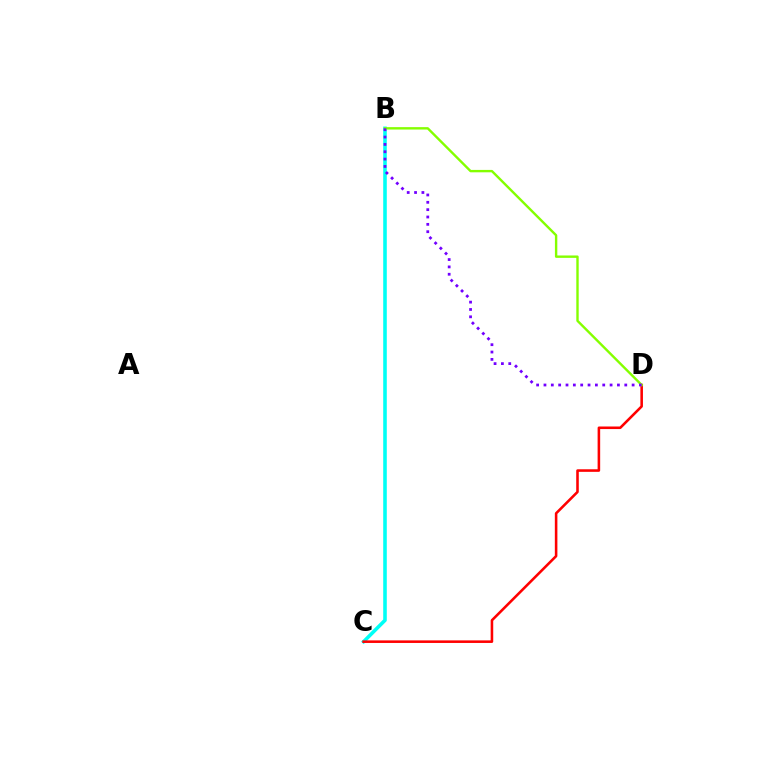{('B', 'C'): [{'color': '#00fff6', 'line_style': 'solid', 'thickness': 2.58}], ('C', 'D'): [{'color': '#ff0000', 'line_style': 'solid', 'thickness': 1.85}], ('B', 'D'): [{'color': '#84ff00', 'line_style': 'solid', 'thickness': 1.72}, {'color': '#7200ff', 'line_style': 'dotted', 'thickness': 2.0}]}